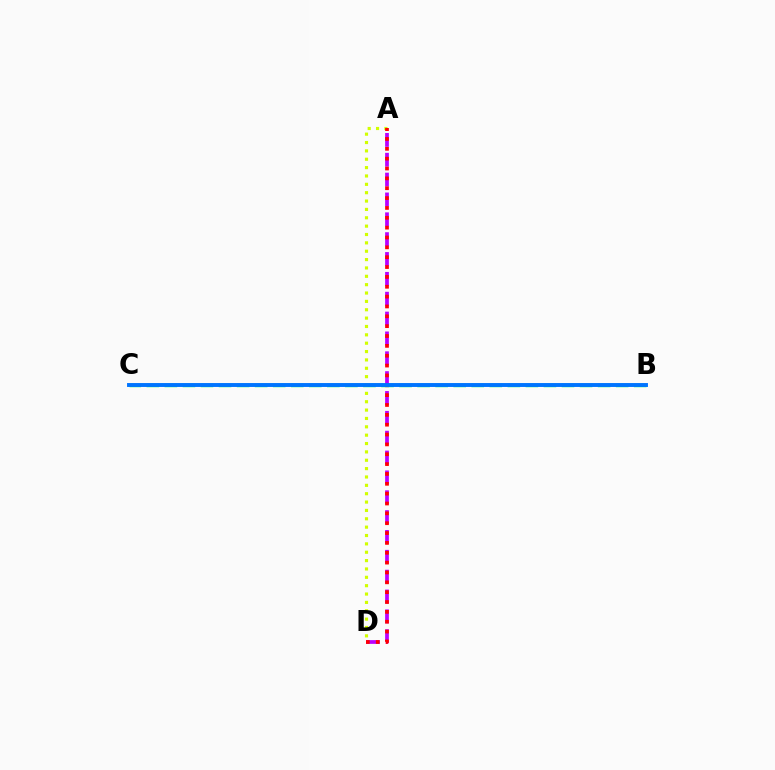{('B', 'C'): [{'color': '#00ff5c', 'line_style': 'dashed', 'thickness': 2.45}, {'color': '#0074ff', 'line_style': 'solid', 'thickness': 2.81}], ('A', 'D'): [{'color': '#b900ff', 'line_style': 'dashed', 'thickness': 2.7}, {'color': '#d1ff00', 'line_style': 'dotted', 'thickness': 2.27}, {'color': '#ff0000', 'line_style': 'dotted', 'thickness': 2.68}]}